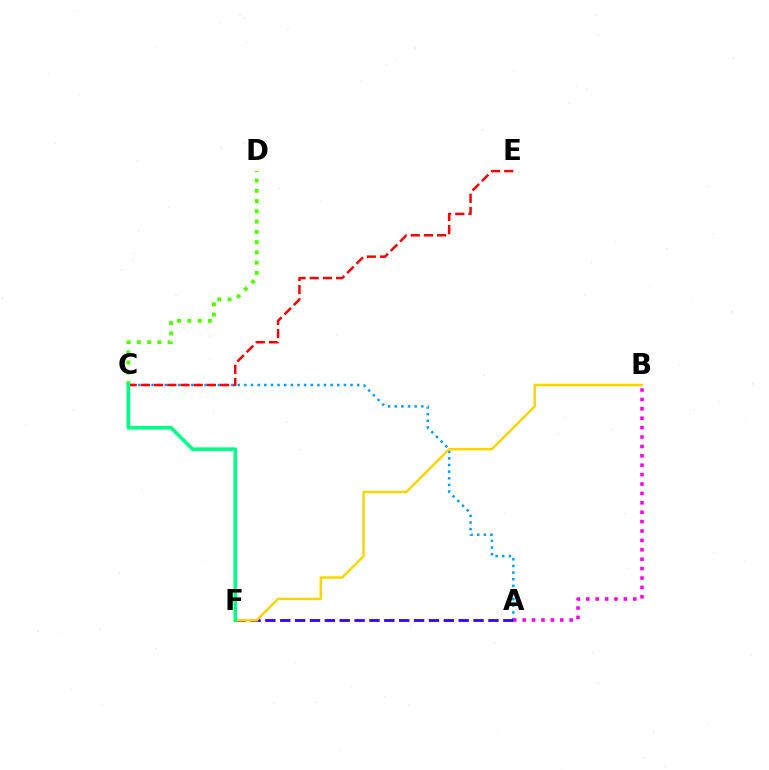{('C', 'D'): [{'color': '#4fff00', 'line_style': 'dotted', 'thickness': 2.79}], ('A', 'C'): [{'color': '#009eff', 'line_style': 'dotted', 'thickness': 1.8}], ('A', 'B'): [{'color': '#ff00ed', 'line_style': 'dotted', 'thickness': 2.55}], ('A', 'F'): [{'color': '#3700ff', 'line_style': 'dashed', 'thickness': 2.02}], ('B', 'F'): [{'color': '#ffd500', 'line_style': 'solid', 'thickness': 1.78}], ('C', 'E'): [{'color': '#ff0000', 'line_style': 'dashed', 'thickness': 1.79}], ('C', 'F'): [{'color': '#00ff86', 'line_style': 'solid', 'thickness': 2.6}]}